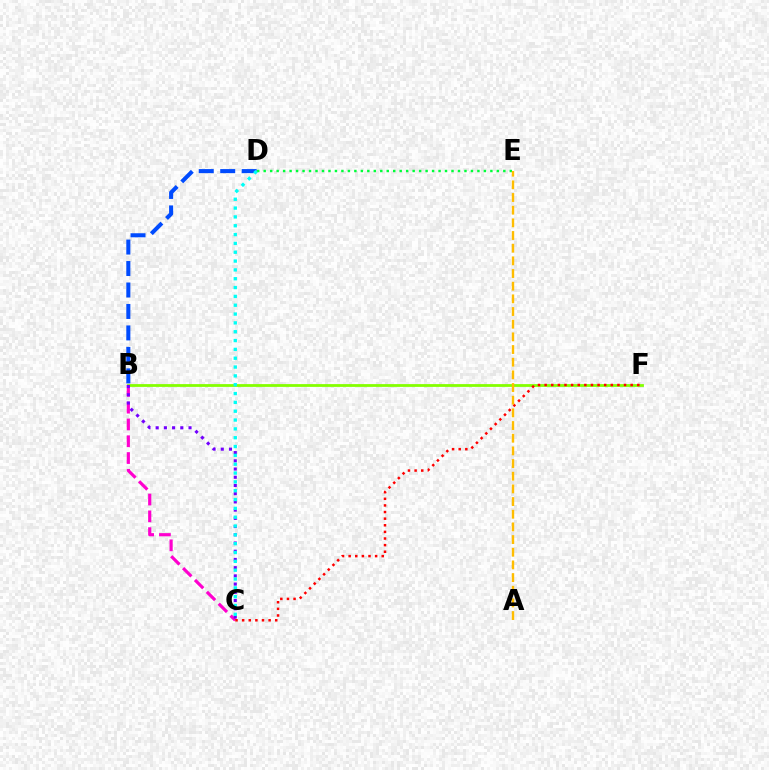{('B', 'F'): [{'color': '#84ff00', 'line_style': 'solid', 'thickness': 2.01}], ('B', 'C'): [{'color': '#ff00cf', 'line_style': 'dashed', 'thickness': 2.28}, {'color': '#7200ff', 'line_style': 'dotted', 'thickness': 2.23}], ('D', 'E'): [{'color': '#00ff39', 'line_style': 'dotted', 'thickness': 1.76}], ('B', 'D'): [{'color': '#004bff', 'line_style': 'dashed', 'thickness': 2.92}], ('C', 'F'): [{'color': '#ff0000', 'line_style': 'dotted', 'thickness': 1.8}], ('C', 'D'): [{'color': '#00fff6', 'line_style': 'dotted', 'thickness': 2.4}], ('A', 'E'): [{'color': '#ffbd00', 'line_style': 'dashed', 'thickness': 1.72}]}